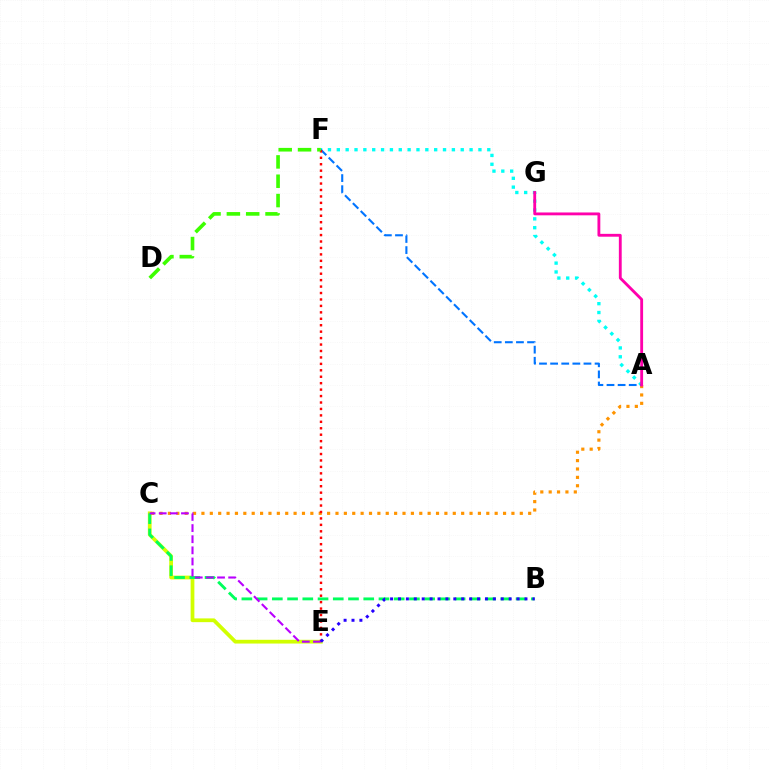{('A', 'F'): [{'color': '#00fff6', 'line_style': 'dotted', 'thickness': 2.41}, {'color': '#0074ff', 'line_style': 'dashed', 'thickness': 1.51}], ('C', 'E'): [{'color': '#d1ff00', 'line_style': 'solid', 'thickness': 2.7}, {'color': '#b900ff', 'line_style': 'dashed', 'thickness': 1.51}], ('A', 'C'): [{'color': '#ff9400', 'line_style': 'dotted', 'thickness': 2.28}], ('B', 'C'): [{'color': '#00ff5c', 'line_style': 'dashed', 'thickness': 2.07}], ('E', 'F'): [{'color': '#ff0000', 'line_style': 'dotted', 'thickness': 1.75}], ('D', 'F'): [{'color': '#3dff00', 'line_style': 'dashed', 'thickness': 2.63}], ('A', 'G'): [{'color': '#ff00ac', 'line_style': 'solid', 'thickness': 2.05}], ('B', 'E'): [{'color': '#2500ff', 'line_style': 'dotted', 'thickness': 2.15}]}